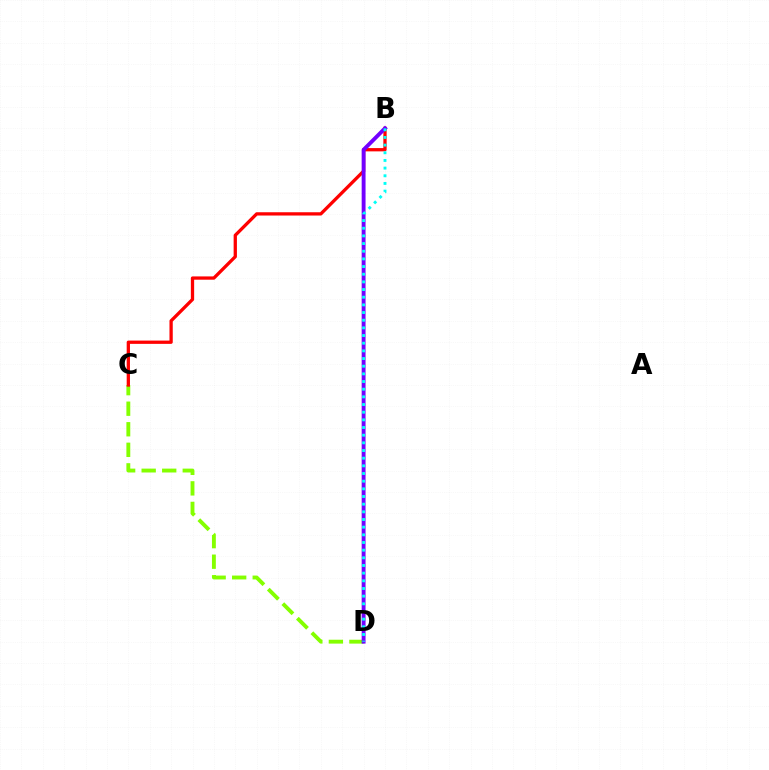{('C', 'D'): [{'color': '#84ff00', 'line_style': 'dashed', 'thickness': 2.79}], ('B', 'C'): [{'color': '#ff0000', 'line_style': 'solid', 'thickness': 2.37}], ('B', 'D'): [{'color': '#7200ff', 'line_style': 'solid', 'thickness': 2.79}, {'color': '#00fff6', 'line_style': 'dotted', 'thickness': 2.08}]}